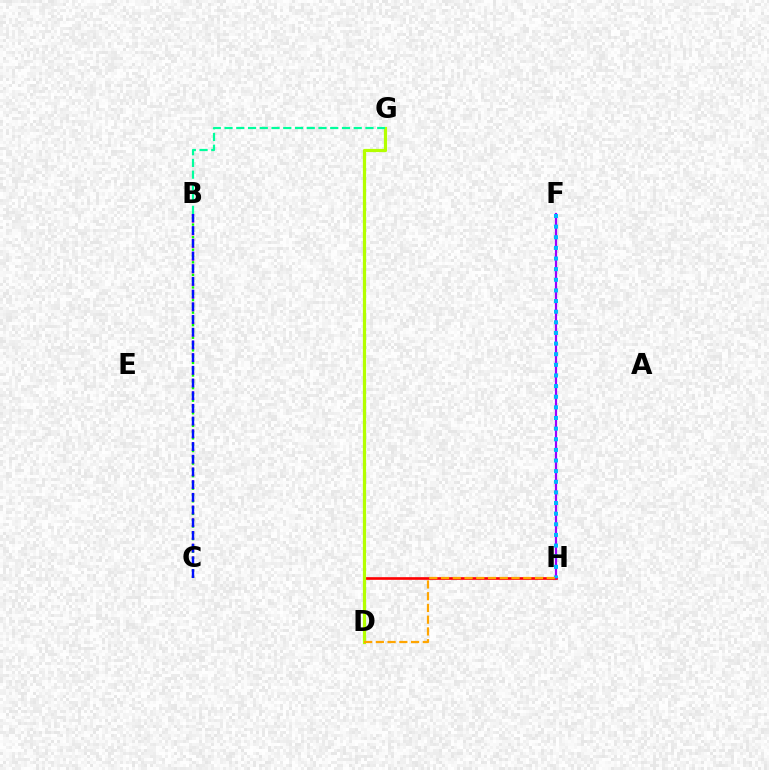{('D', 'H'): [{'color': '#ff0000', 'line_style': 'solid', 'thickness': 1.91}, {'color': '#ffa500', 'line_style': 'dashed', 'thickness': 1.6}], ('B', 'C'): [{'color': '#ff00bd', 'line_style': 'dotted', 'thickness': 1.72}, {'color': '#08ff00', 'line_style': 'dotted', 'thickness': 1.71}, {'color': '#0010ff', 'line_style': 'dashed', 'thickness': 1.73}], ('F', 'H'): [{'color': '#9b00ff', 'line_style': 'solid', 'thickness': 1.59}, {'color': '#00b5ff', 'line_style': 'dotted', 'thickness': 2.89}], ('D', 'G'): [{'color': '#b3ff00', 'line_style': 'solid', 'thickness': 2.32}], ('B', 'G'): [{'color': '#00ff9d', 'line_style': 'dashed', 'thickness': 1.6}]}